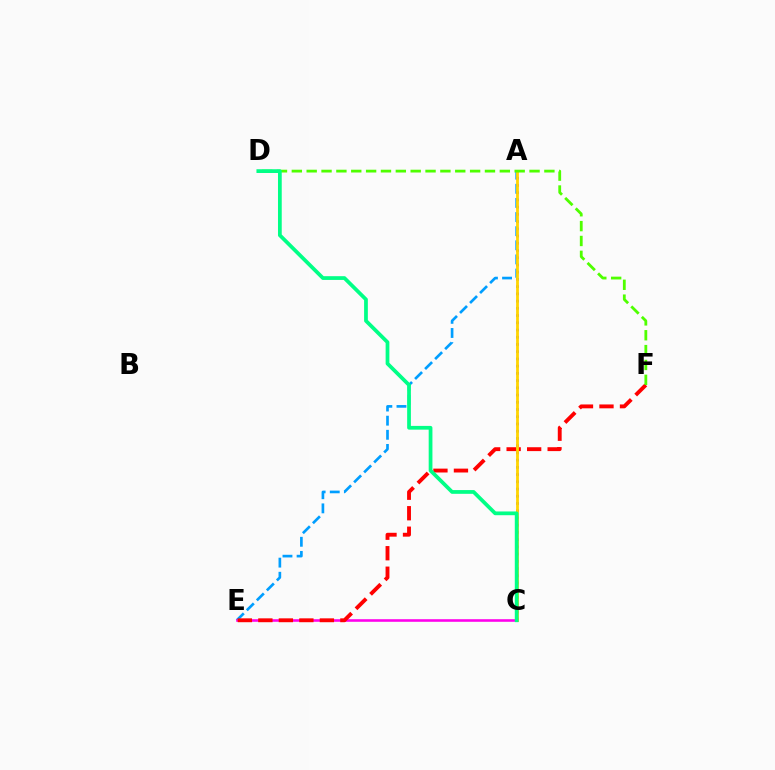{('A', 'E'): [{'color': '#009eff', 'line_style': 'dashed', 'thickness': 1.92}], ('C', 'E'): [{'color': '#ff00ed', 'line_style': 'solid', 'thickness': 1.86}], ('A', 'C'): [{'color': '#3700ff', 'line_style': 'dotted', 'thickness': 1.96}, {'color': '#ffd500', 'line_style': 'solid', 'thickness': 2.02}], ('E', 'F'): [{'color': '#ff0000', 'line_style': 'dashed', 'thickness': 2.79}], ('D', 'F'): [{'color': '#4fff00', 'line_style': 'dashed', 'thickness': 2.02}], ('C', 'D'): [{'color': '#00ff86', 'line_style': 'solid', 'thickness': 2.7}]}